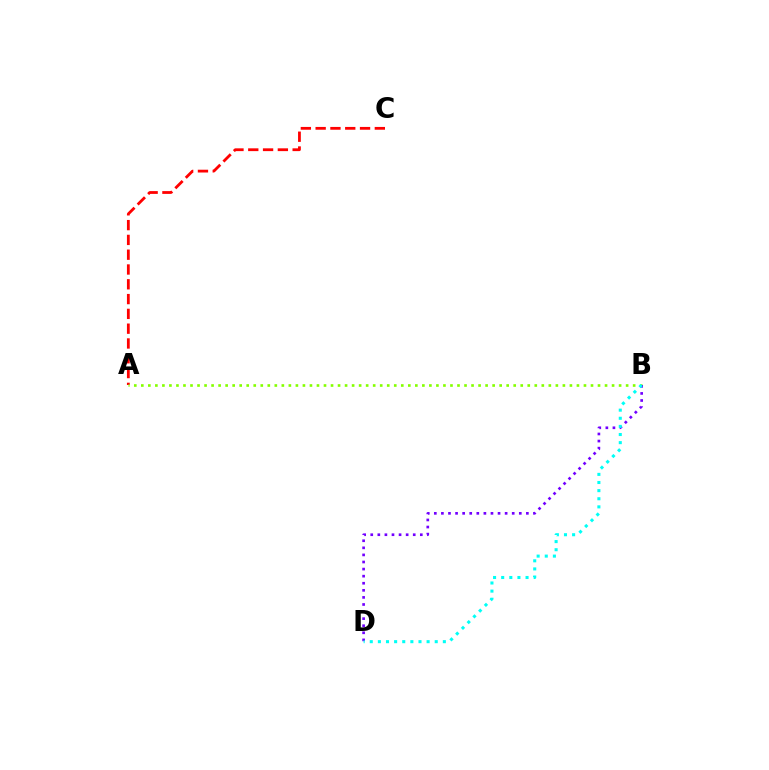{('A', 'C'): [{'color': '#ff0000', 'line_style': 'dashed', 'thickness': 2.01}], ('A', 'B'): [{'color': '#84ff00', 'line_style': 'dotted', 'thickness': 1.91}], ('B', 'D'): [{'color': '#7200ff', 'line_style': 'dotted', 'thickness': 1.92}, {'color': '#00fff6', 'line_style': 'dotted', 'thickness': 2.21}]}